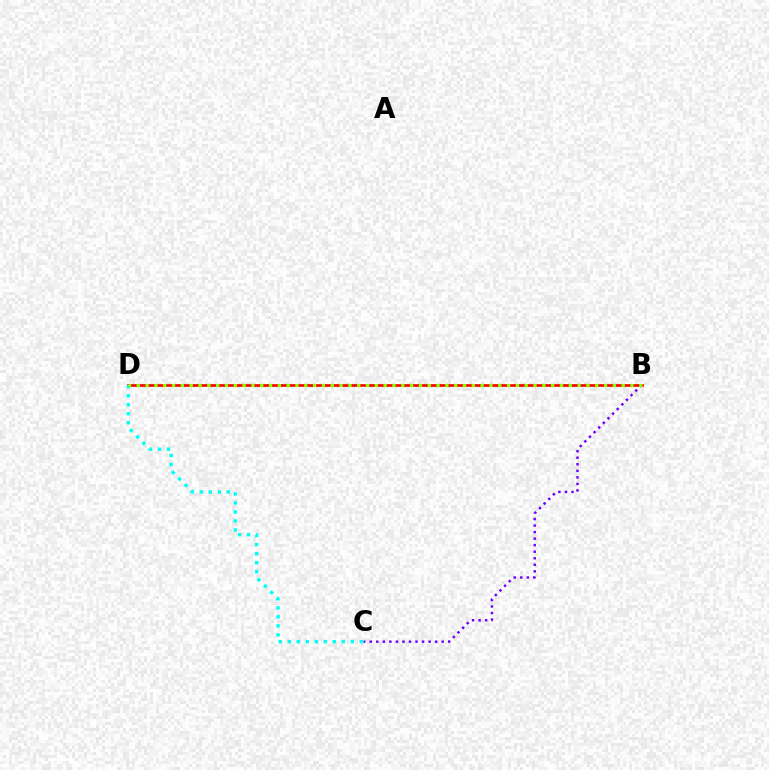{('B', 'D'): [{'color': '#ff0000', 'line_style': 'solid', 'thickness': 1.95}, {'color': '#84ff00', 'line_style': 'dotted', 'thickness': 2.4}], ('C', 'D'): [{'color': '#00fff6', 'line_style': 'dotted', 'thickness': 2.45}], ('B', 'C'): [{'color': '#7200ff', 'line_style': 'dotted', 'thickness': 1.78}]}